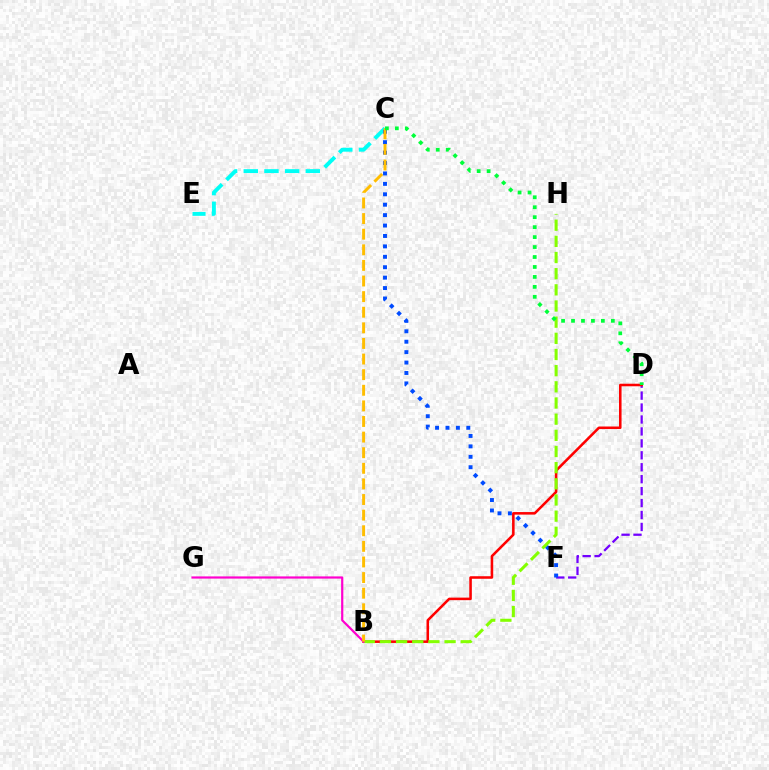{('D', 'F'): [{'color': '#7200ff', 'line_style': 'dashed', 'thickness': 1.62}], ('C', 'E'): [{'color': '#00fff6', 'line_style': 'dashed', 'thickness': 2.81}], ('B', 'D'): [{'color': '#ff0000', 'line_style': 'solid', 'thickness': 1.84}], ('C', 'F'): [{'color': '#004bff', 'line_style': 'dotted', 'thickness': 2.83}], ('B', 'H'): [{'color': '#84ff00', 'line_style': 'dashed', 'thickness': 2.2}], ('B', 'G'): [{'color': '#ff00cf', 'line_style': 'solid', 'thickness': 1.58}], ('B', 'C'): [{'color': '#ffbd00', 'line_style': 'dashed', 'thickness': 2.12}], ('C', 'D'): [{'color': '#00ff39', 'line_style': 'dotted', 'thickness': 2.7}]}